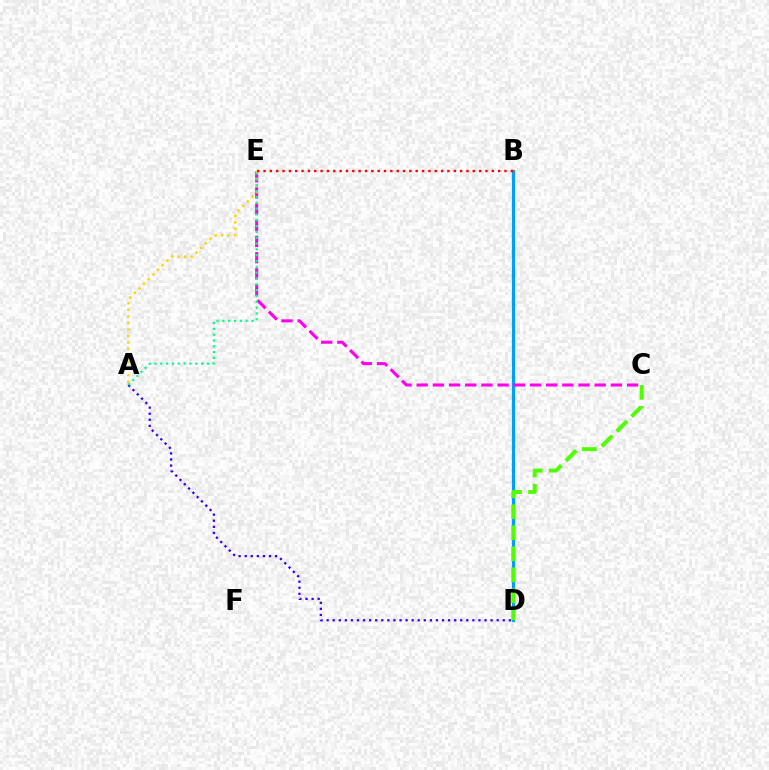{('B', 'D'): [{'color': '#009eff', 'line_style': 'solid', 'thickness': 2.31}], ('C', 'E'): [{'color': '#ff00ed', 'line_style': 'dashed', 'thickness': 2.2}], ('A', 'E'): [{'color': '#ffd500', 'line_style': 'dotted', 'thickness': 1.78}, {'color': '#00ff86', 'line_style': 'dotted', 'thickness': 1.58}], ('A', 'D'): [{'color': '#3700ff', 'line_style': 'dotted', 'thickness': 1.65}], ('B', 'E'): [{'color': '#ff0000', 'line_style': 'dotted', 'thickness': 1.72}], ('C', 'D'): [{'color': '#4fff00', 'line_style': 'dashed', 'thickness': 2.86}]}